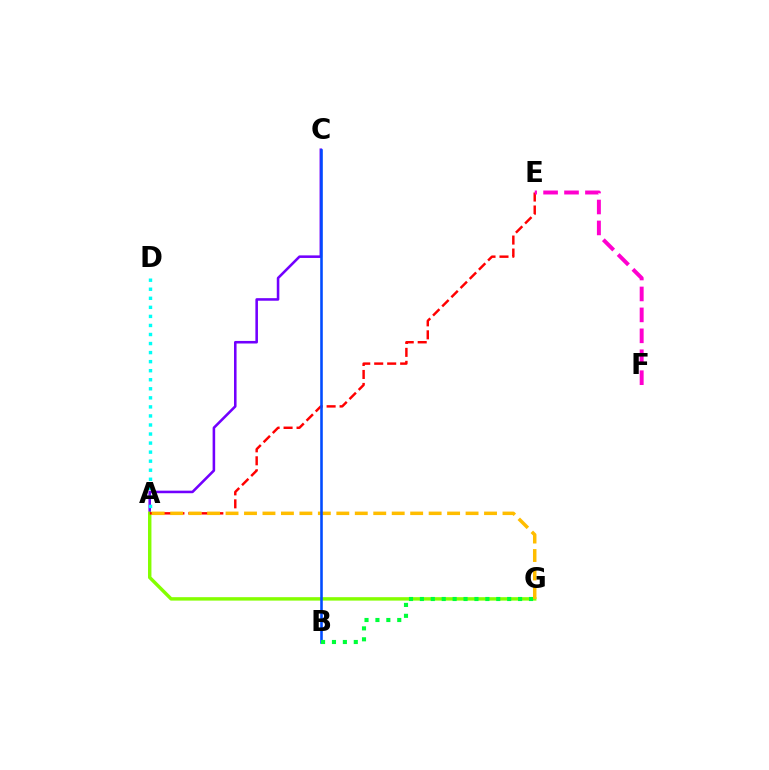{('A', 'C'): [{'color': '#7200ff', 'line_style': 'solid', 'thickness': 1.85}], ('A', 'G'): [{'color': '#84ff00', 'line_style': 'solid', 'thickness': 2.47}, {'color': '#ffbd00', 'line_style': 'dashed', 'thickness': 2.51}], ('A', 'E'): [{'color': '#ff0000', 'line_style': 'dashed', 'thickness': 1.76}], ('B', 'C'): [{'color': '#004bff', 'line_style': 'solid', 'thickness': 1.86}], ('B', 'G'): [{'color': '#00ff39', 'line_style': 'dotted', 'thickness': 2.96}], ('E', 'F'): [{'color': '#ff00cf', 'line_style': 'dashed', 'thickness': 2.84}], ('A', 'D'): [{'color': '#00fff6', 'line_style': 'dotted', 'thickness': 2.46}]}